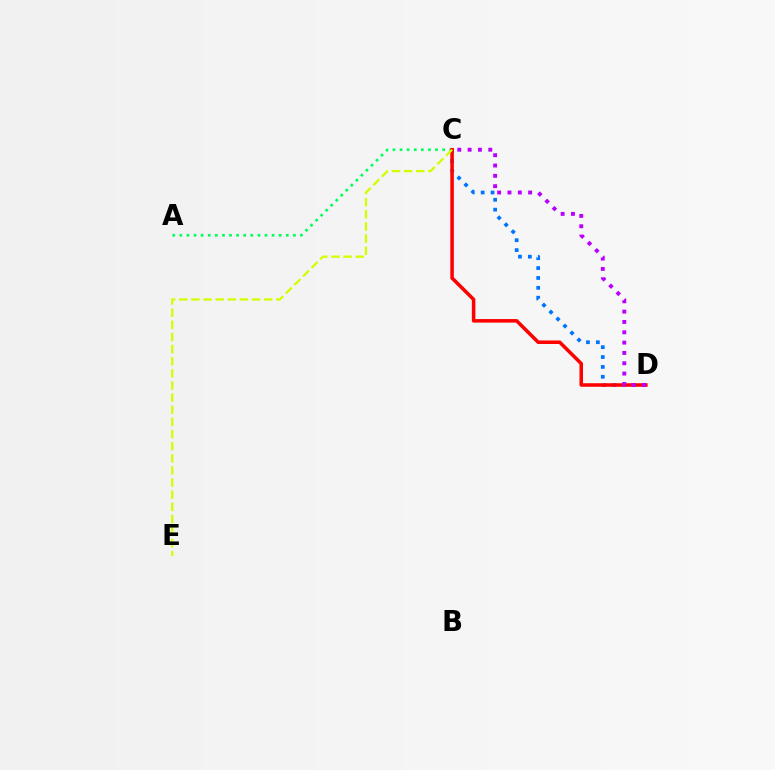{('A', 'C'): [{'color': '#00ff5c', 'line_style': 'dotted', 'thickness': 1.93}], ('C', 'D'): [{'color': '#0074ff', 'line_style': 'dotted', 'thickness': 2.68}, {'color': '#ff0000', 'line_style': 'solid', 'thickness': 2.54}, {'color': '#b900ff', 'line_style': 'dotted', 'thickness': 2.81}], ('C', 'E'): [{'color': '#d1ff00', 'line_style': 'dashed', 'thickness': 1.65}]}